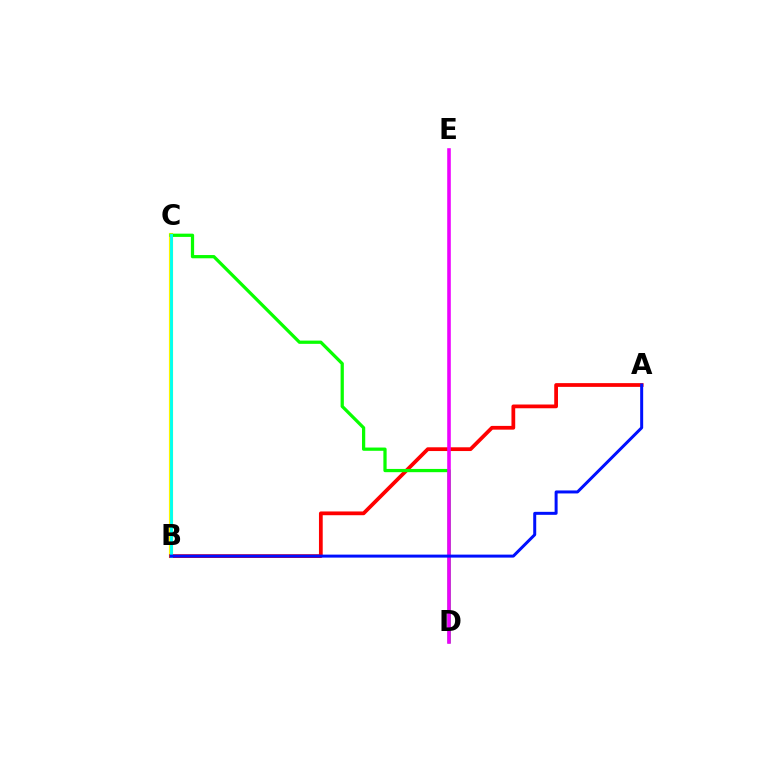{('B', 'C'): [{'color': '#fcf500', 'line_style': 'solid', 'thickness': 3.0}, {'color': '#00fff6', 'line_style': 'solid', 'thickness': 2.08}], ('A', 'B'): [{'color': '#ff0000', 'line_style': 'solid', 'thickness': 2.7}, {'color': '#0010ff', 'line_style': 'solid', 'thickness': 2.15}], ('C', 'D'): [{'color': '#08ff00', 'line_style': 'solid', 'thickness': 2.34}], ('D', 'E'): [{'color': '#ee00ff', 'line_style': 'solid', 'thickness': 2.57}]}